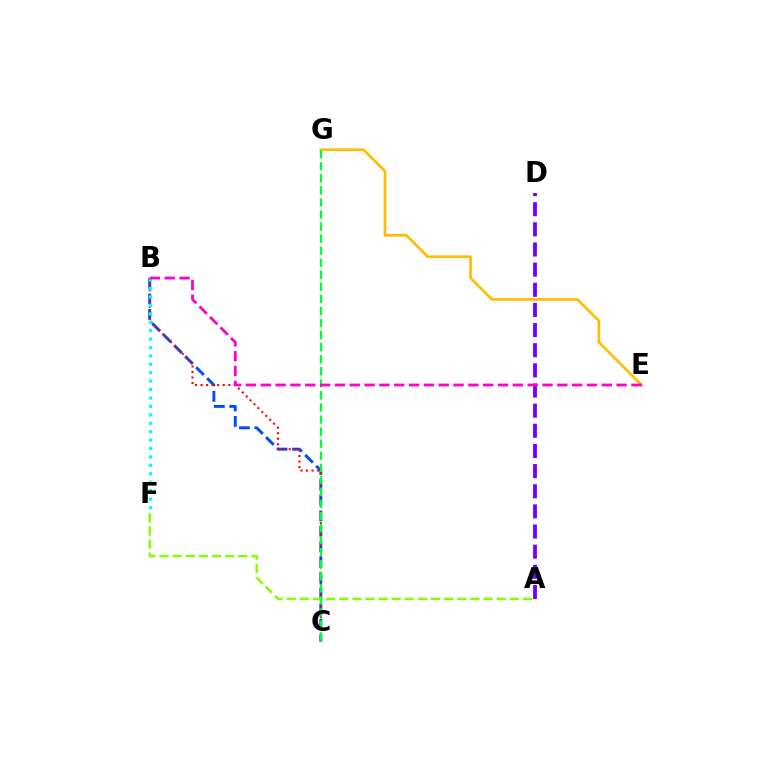{('B', 'C'): [{'color': '#004bff', 'line_style': 'dashed', 'thickness': 2.1}, {'color': '#ff0000', 'line_style': 'dotted', 'thickness': 1.5}], ('E', 'G'): [{'color': '#ffbd00', 'line_style': 'solid', 'thickness': 1.93}], ('A', 'F'): [{'color': '#84ff00', 'line_style': 'dashed', 'thickness': 1.78}], ('A', 'D'): [{'color': '#7200ff', 'line_style': 'dashed', 'thickness': 2.74}], ('B', 'F'): [{'color': '#00fff6', 'line_style': 'dotted', 'thickness': 2.29}], ('C', 'G'): [{'color': '#00ff39', 'line_style': 'dashed', 'thickness': 1.64}], ('B', 'E'): [{'color': '#ff00cf', 'line_style': 'dashed', 'thickness': 2.01}]}